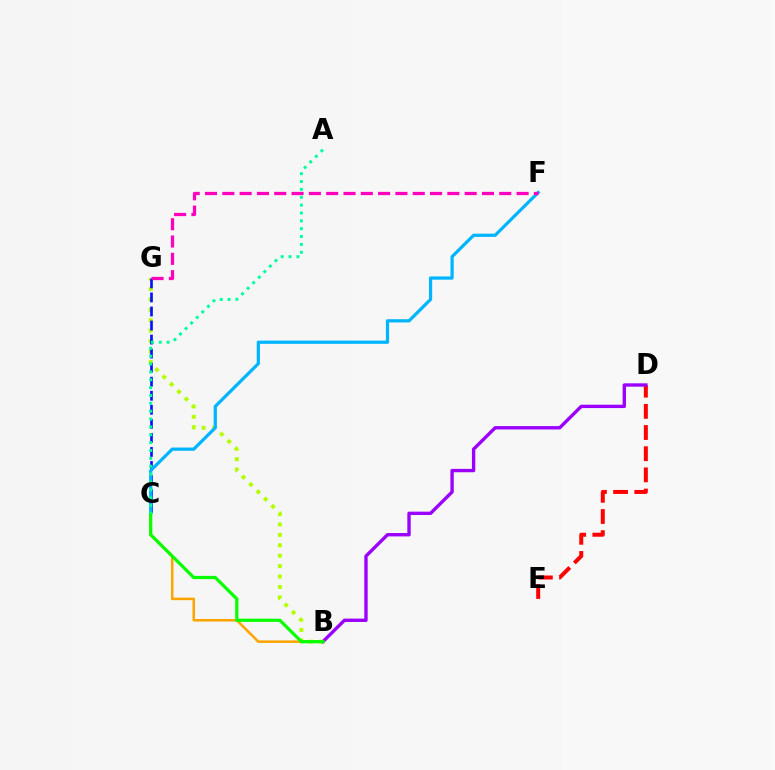{('B', 'G'): [{'color': '#b3ff00', 'line_style': 'dotted', 'thickness': 2.83}], ('B', 'C'): [{'color': '#ffa500', 'line_style': 'solid', 'thickness': 1.83}, {'color': '#08ff00', 'line_style': 'solid', 'thickness': 2.32}], ('D', 'E'): [{'color': '#ff0000', 'line_style': 'dashed', 'thickness': 2.88}], ('C', 'G'): [{'color': '#0010ff', 'line_style': 'dashed', 'thickness': 1.91}], ('C', 'F'): [{'color': '#00b5ff', 'line_style': 'solid', 'thickness': 2.32}], ('B', 'D'): [{'color': '#9b00ff', 'line_style': 'solid', 'thickness': 2.42}], ('A', 'C'): [{'color': '#00ff9d', 'line_style': 'dotted', 'thickness': 2.14}], ('F', 'G'): [{'color': '#ff00bd', 'line_style': 'dashed', 'thickness': 2.35}]}